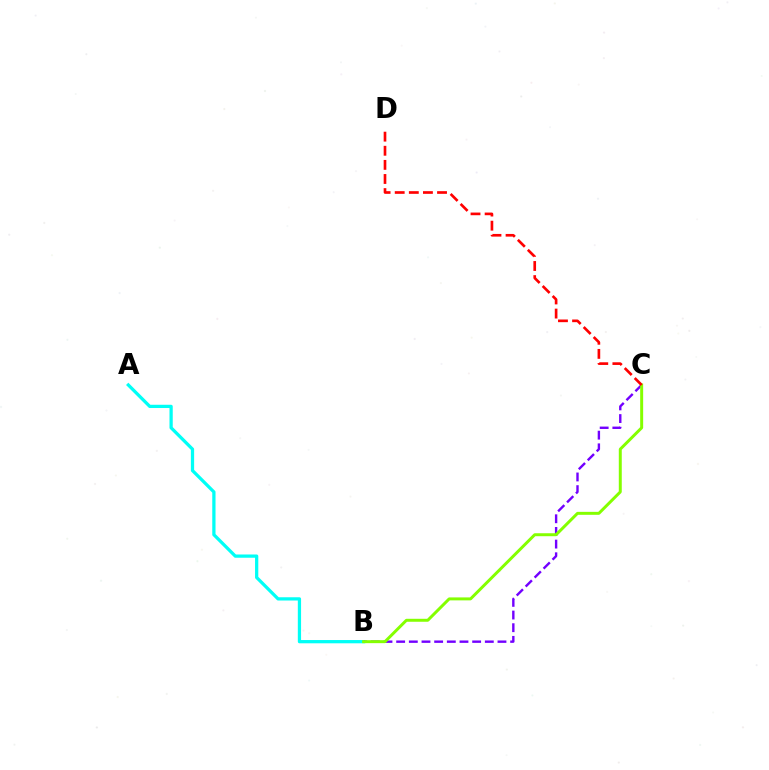{('A', 'B'): [{'color': '#00fff6', 'line_style': 'solid', 'thickness': 2.35}], ('B', 'C'): [{'color': '#7200ff', 'line_style': 'dashed', 'thickness': 1.72}, {'color': '#84ff00', 'line_style': 'solid', 'thickness': 2.14}], ('C', 'D'): [{'color': '#ff0000', 'line_style': 'dashed', 'thickness': 1.92}]}